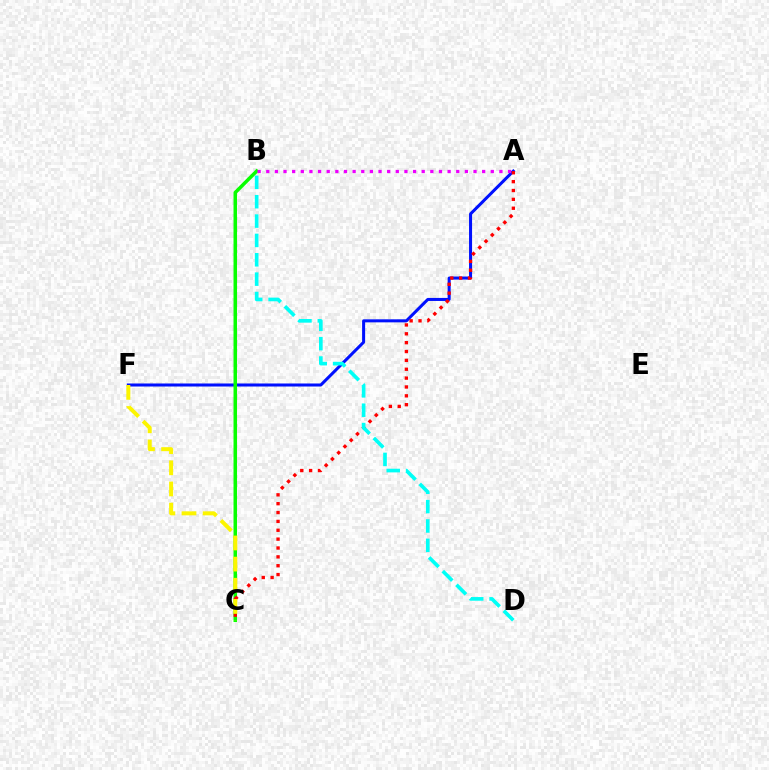{('A', 'F'): [{'color': '#0010ff', 'line_style': 'solid', 'thickness': 2.18}], ('B', 'C'): [{'color': '#08ff00', 'line_style': 'solid', 'thickness': 2.53}], ('A', 'C'): [{'color': '#ff0000', 'line_style': 'dotted', 'thickness': 2.41}], ('C', 'F'): [{'color': '#fcf500', 'line_style': 'dashed', 'thickness': 2.87}], ('B', 'D'): [{'color': '#00fff6', 'line_style': 'dashed', 'thickness': 2.63}], ('A', 'B'): [{'color': '#ee00ff', 'line_style': 'dotted', 'thickness': 2.35}]}